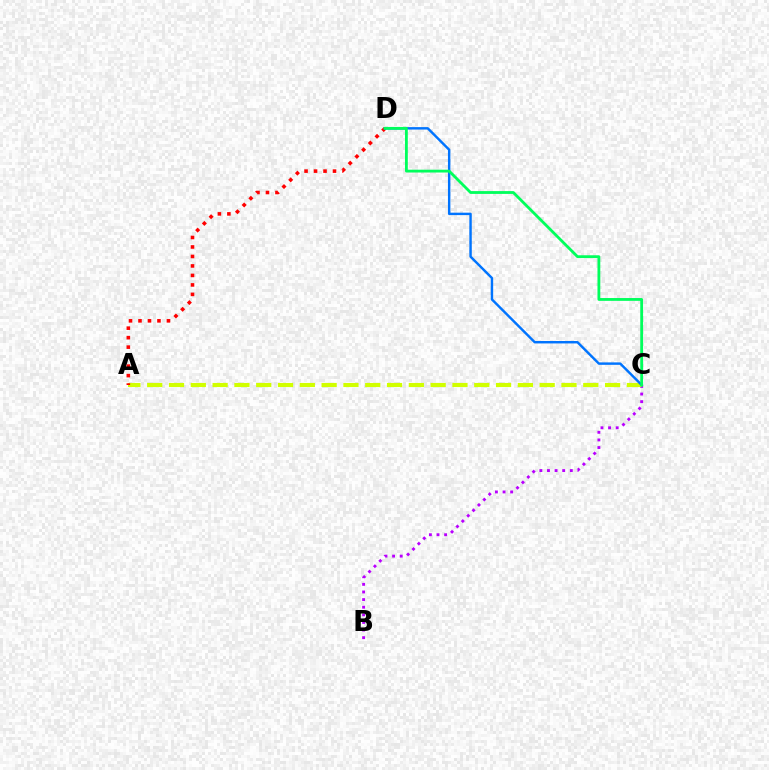{('B', 'C'): [{'color': '#b900ff', 'line_style': 'dotted', 'thickness': 2.07}], ('A', 'C'): [{'color': '#d1ff00', 'line_style': 'dashed', 'thickness': 2.96}], ('A', 'D'): [{'color': '#ff0000', 'line_style': 'dotted', 'thickness': 2.58}], ('C', 'D'): [{'color': '#0074ff', 'line_style': 'solid', 'thickness': 1.75}, {'color': '#00ff5c', 'line_style': 'solid', 'thickness': 2.03}]}